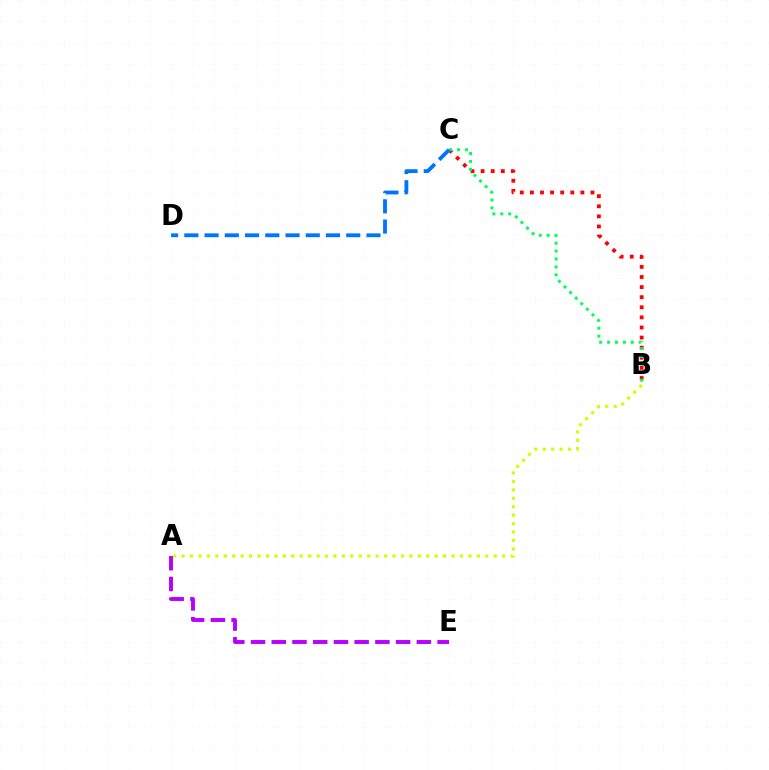{('B', 'C'): [{'color': '#ff0000', 'line_style': 'dotted', 'thickness': 2.74}, {'color': '#00ff5c', 'line_style': 'dotted', 'thickness': 2.15}], ('A', 'E'): [{'color': '#b900ff', 'line_style': 'dashed', 'thickness': 2.82}], ('C', 'D'): [{'color': '#0074ff', 'line_style': 'dashed', 'thickness': 2.75}], ('A', 'B'): [{'color': '#d1ff00', 'line_style': 'dotted', 'thickness': 2.29}]}